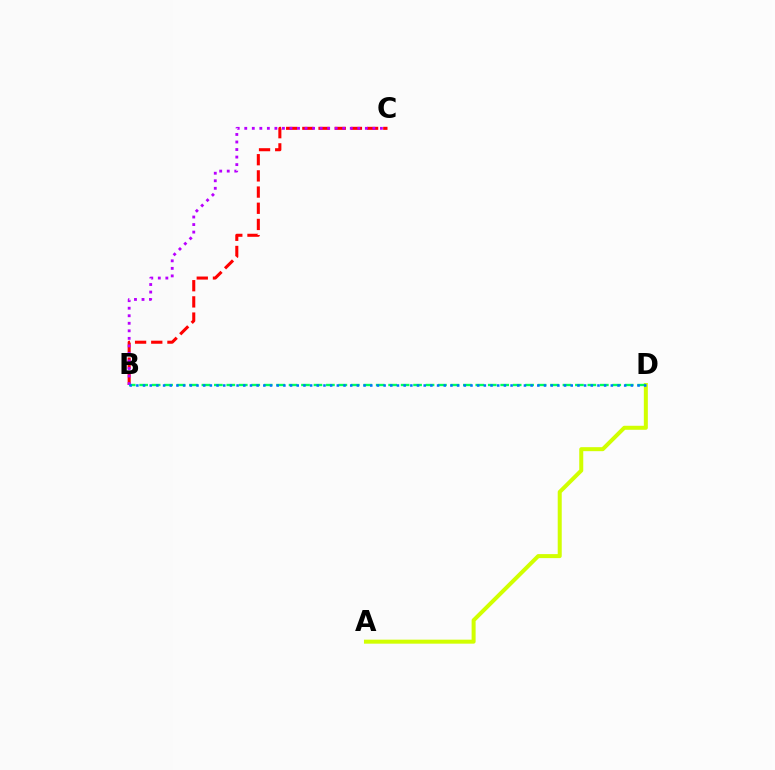{('A', 'D'): [{'color': '#d1ff00', 'line_style': 'solid', 'thickness': 2.88}], ('B', 'C'): [{'color': '#ff0000', 'line_style': 'dashed', 'thickness': 2.2}, {'color': '#b900ff', 'line_style': 'dotted', 'thickness': 2.05}], ('B', 'D'): [{'color': '#00ff5c', 'line_style': 'dashed', 'thickness': 1.69}, {'color': '#0074ff', 'line_style': 'dotted', 'thickness': 1.82}]}